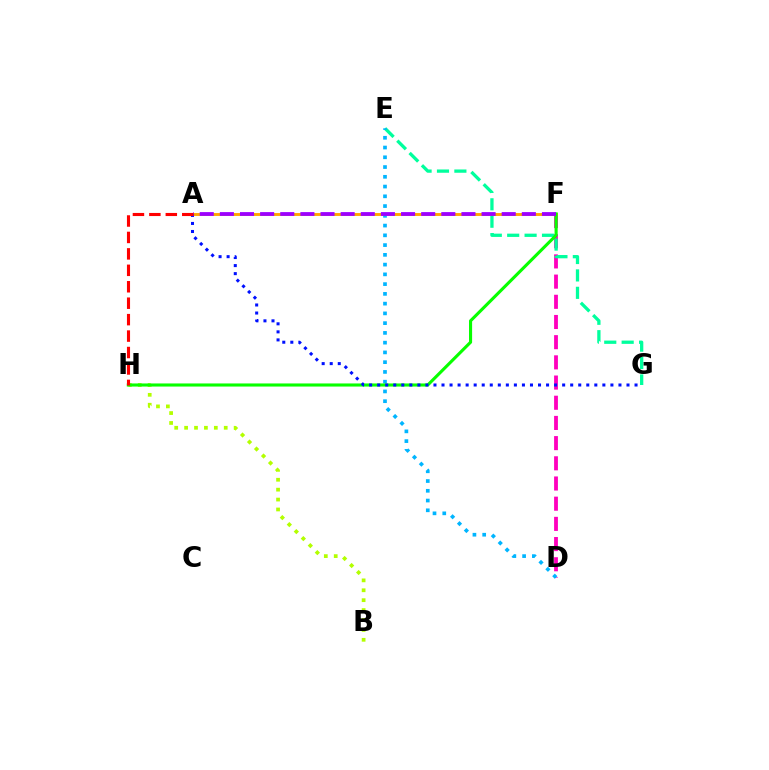{('B', 'H'): [{'color': '#b3ff00', 'line_style': 'dotted', 'thickness': 2.69}], ('D', 'F'): [{'color': '#ff00bd', 'line_style': 'dashed', 'thickness': 2.74}], ('A', 'F'): [{'color': '#ffa500', 'line_style': 'solid', 'thickness': 2.09}, {'color': '#9b00ff', 'line_style': 'dashed', 'thickness': 2.73}], ('E', 'G'): [{'color': '#00ff9d', 'line_style': 'dashed', 'thickness': 2.36}], ('D', 'E'): [{'color': '#00b5ff', 'line_style': 'dotted', 'thickness': 2.65}], ('F', 'H'): [{'color': '#08ff00', 'line_style': 'solid', 'thickness': 2.23}], ('A', 'G'): [{'color': '#0010ff', 'line_style': 'dotted', 'thickness': 2.19}], ('A', 'H'): [{'color': '#ff0000', 'line_style': 'dashed', 'thickness': 2.23}]}